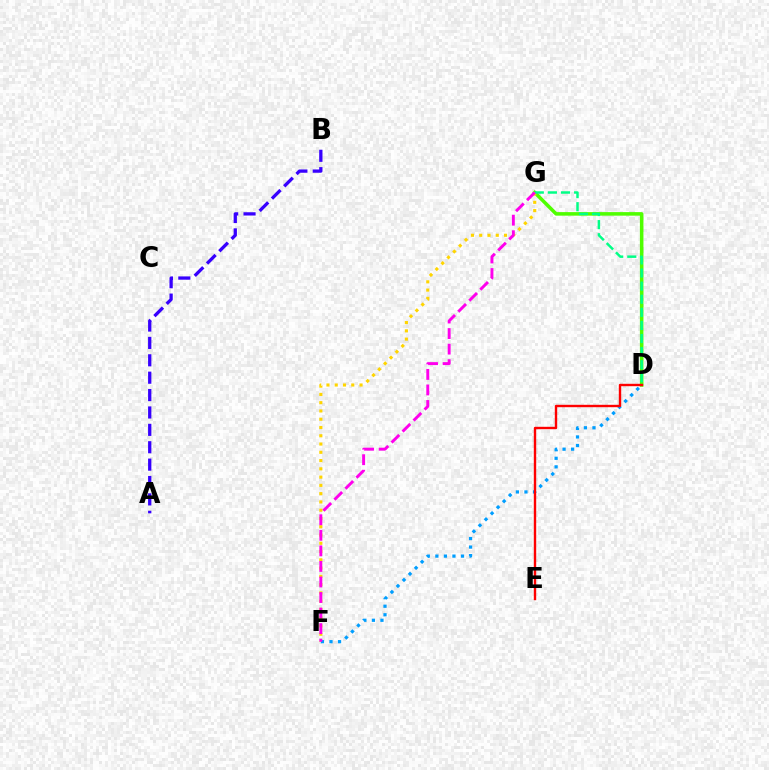{('D', 'G'): [{'color': '#4fff00', 'line_style': 'solid', 'thickness': 2.55}, {'color': '#00ff86', 'line_style': 'dashed', 'thickness': 1.78}], ('F', 'G'): [{'color': '#ffd500', 'line_style': 'dotted', 'thickness': 2.25}, {'color': '#ff00ed', 'line_style': 'dashed', 'thickness': 2.11}], ('D', 'F'): [{'color': '#009eff', 'line_style': 'dotted', 'thickness': 2.32}], ('D', 'E'): [{'color': '#ff0000', 'line_style': 'solid', 'thickness': 1.72}], ('A', 'B'): [{'color': '#3700ff', 'line_style': 'dashed', 'thickness': 2.36}]}